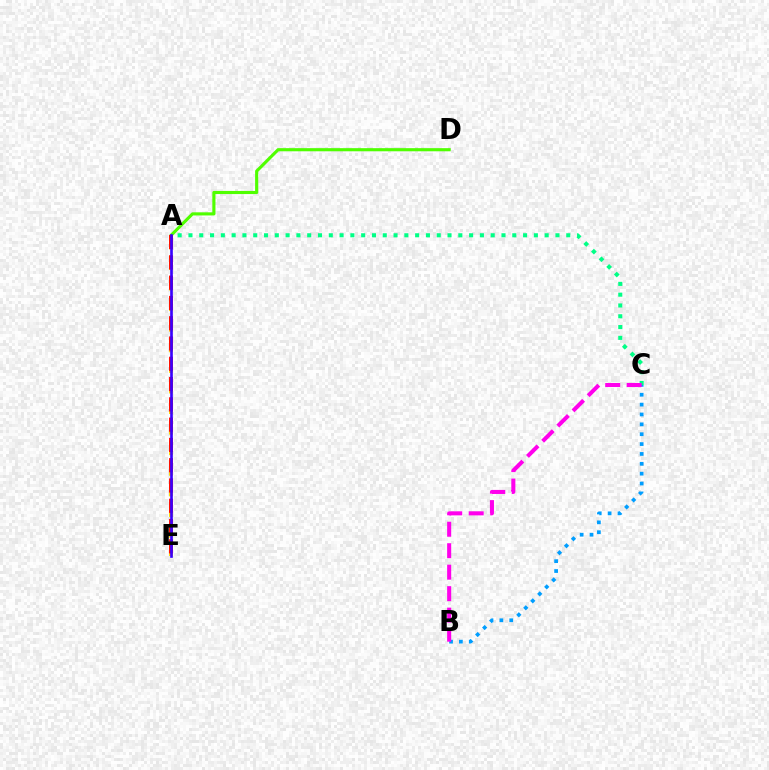{('A', 'D'): [{'color': '#4fff00', 'line_style': 'solid', 'thickness': 2.25}], ('A', 'E'): [{'color': '#ffd500', 'line_style': 'dashed', 'thickness': 2.8}, {'color': '#ff0000', 'line_style': 'dashed', 'thickness': 2.76}, {'color': '#3700ff', 'line_style': 'solid', 'thickness': 1.91}], ('B', 'C'): [{'color': '#009eff', 'line_style': 'dotted', 'thickness': 2.68}, {'color': '#ff00ed', 'line_style': 'dashed', 'thickness': 2.92}], ('A', 'C'): [{'color': '#00ff86', 'line_style': 'dotted', 'thickness': 2.93}]}